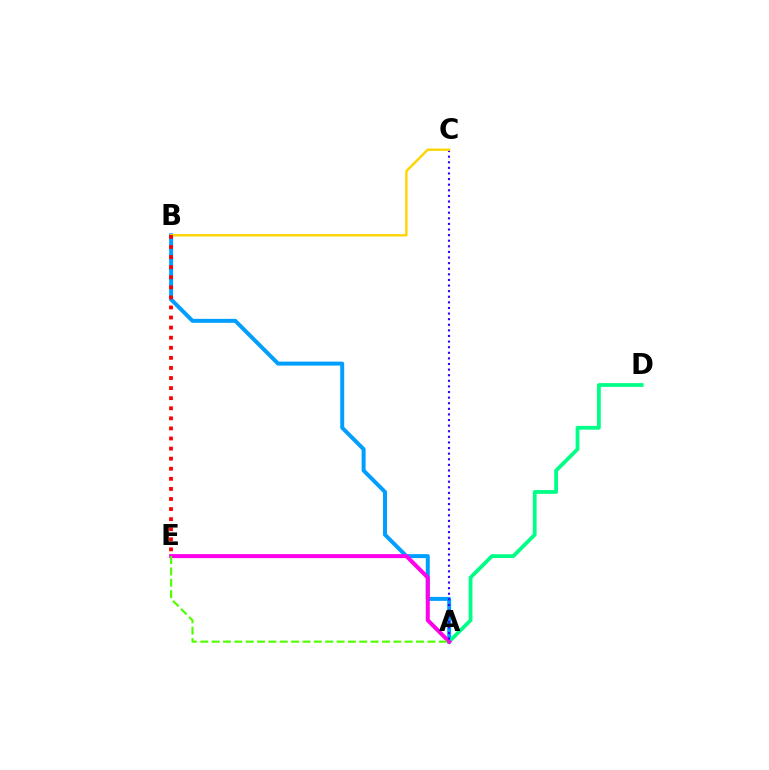{('A', 'B'): [{'color': '#009eff', 'line_style': 'solid', 'thickness': 2.85}], ('A', 'D'): [{'color': '#00ff86', 'line_style': 'solid', 'thickness': 2.72}], ('A', 'E'): [{'color': '#ff00ed', 'line_style': 'solid', 'thickness': 2.88}, {'color': '#4fff00', 'line_style': 'dashed', 'thickness': 1.54}], ('A', 'C'): [{'color': '#3700ff', 'line_style': 'dotted', 'thickness': 1.52}], ('B', 'C'): [{'color': '#ffd500', 'line_style': 'solid', 'thickness': 1.72}], ('B', 'E'): [{'color': '#ff0000', 'line_style': 'dotted', 'thickness': 2.74}]}